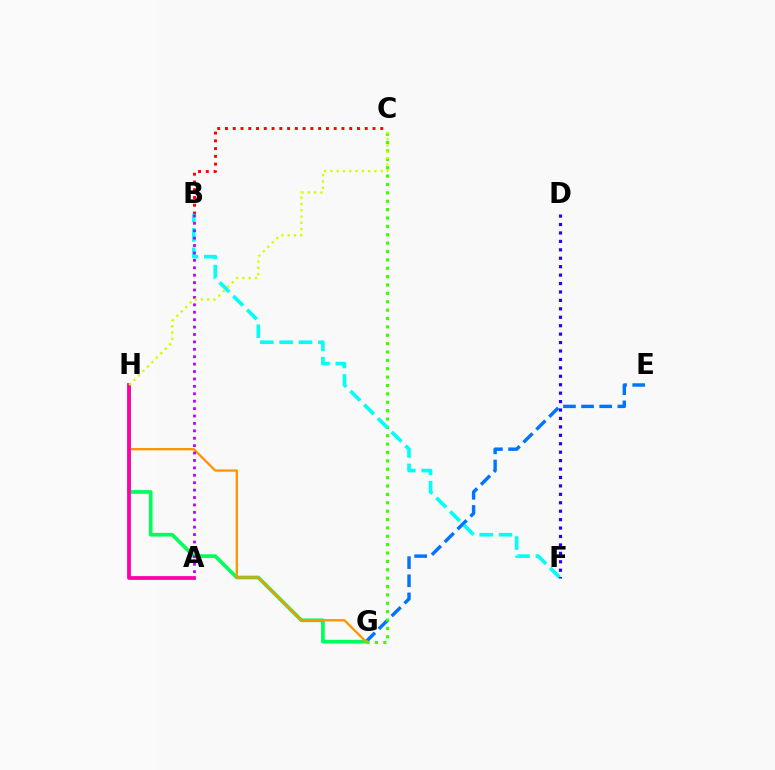{('B', 'C'): [{'color': '#ff0000', 'line_style': 'dotted', 'thickness': 2.11}], ('E', 'G'): [{'color': '#0074ff', 'line_style': 'dashed', 'thickness': 2.46}], ('G', 'H'): [{'color': '#00ff5c', 'line_style': 'solid', 'thickness': 2.66}, {'color': '#ff9400', 'line_style': 'solid', 'thickness': 1.66}], ('C', 'G'): [{'color': '#3dff00', 'line_style': 'dotted', 'thickness': 2.28}], ('B', 'F'): [{'color': '#00fff6', 'line_style': 'dashed', 'thickness': 2.63}], ('A', 'B'): [{'color': '#b900ff', 'line_style': 'dotted', 'thickness': 2.01}], ('D', 'F'): [{'color': '#2500ff', 'line_style': 'dotted', 'thickness': 2.29}], ('A', 'H'): [{'color': '#ff00ac', 'line_style': 'solid', 'thickness': 2.72}], ('C', 'H'): [{'color': '#d1ff00', 'line_style': 'dotted', 'thickness': 1.71}]}